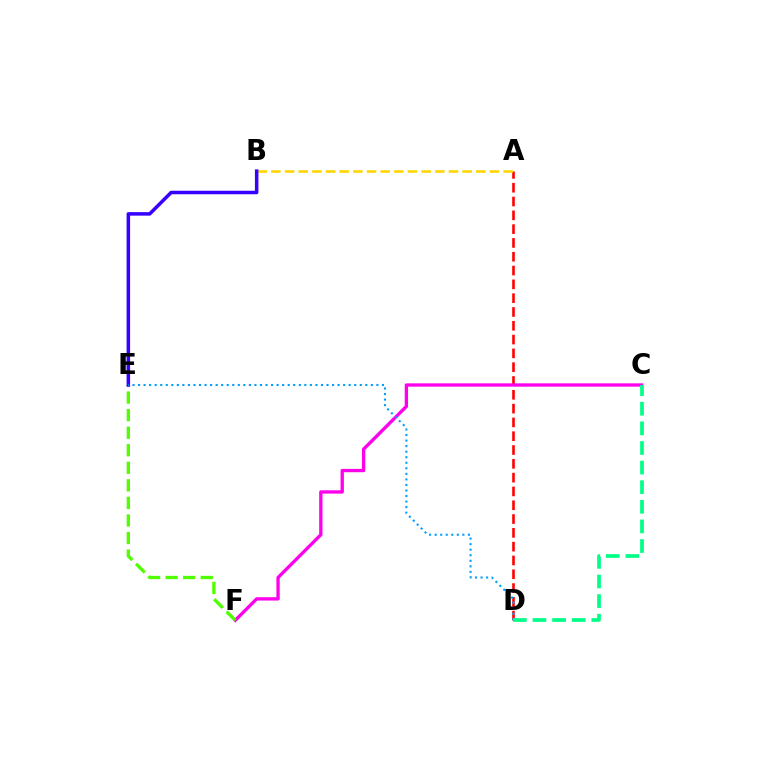{('A', 'D'): [{'color': '#ff0000', 'line_style': 'dashed', 'thickness': 1.88}], ('C', 'F'): [{'color': '#ff00ed', 'line_style': 'solid', 'thickness': 2.39}], ('E', 'F'): [{'color': '#4fff00', 'line_style': 'dashed', 'thickness': 2.39}], ('A', 'B'): [{'color': '#ffd500', 'line_style': 'dashed', 'thickness': 1.86}], ('B', 'E'): [{'color': '#3700ff', 'line_style': 'solid', 'thickness': 2.53}], ('D', 'E'): [{'color': '#009eff', 'line_style': 'dotted', 'thickness': 1.51}], ('C', 'D'): [{'color': '#00ff86', 'line_style': 'dashed', 'thickness': 2.66}]}